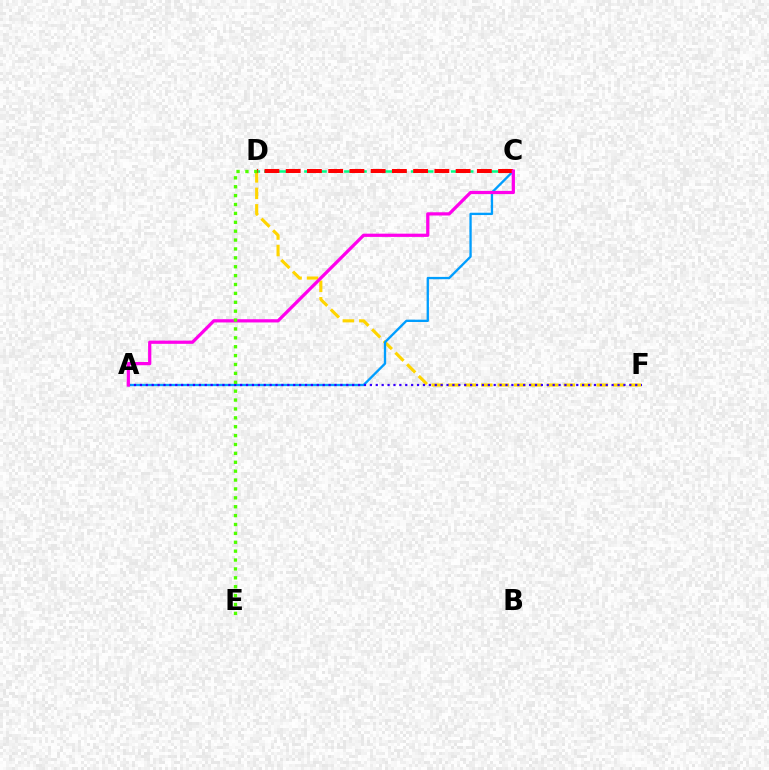{('C', 'D'): [{'color': '#00ff86', 'line_style': 'dashed', 'thickness': 1.81}, {'color': '#ff0000', 'line_style': 'dashed', 'thickness': 2.89}], ('D', 'F'): [{'color': '#ffd500', 'line_style': 'dashed', 'thickness': 2.24}], ('A', 'C'): [{'color': '#009eff', 'line_style': 'solid', 'thickness': 1.68}, {'color': '#ff00ed', 'line_style': 'solid', 'thickness': 2.33}], ('A', 'F'): [{'color': '#3700ff', 'line_style': 'dotted', 'thickness': 1.6}], ('D', 'E'): [{'color': '#4fff00', 'line_style': 'dotted', 'thickness': 2.41}]}